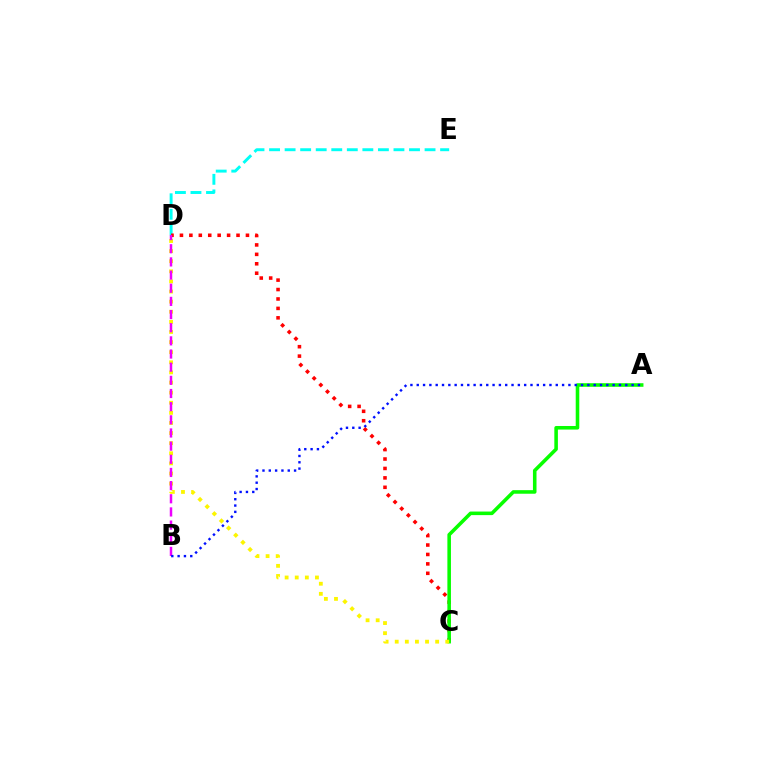{('D', 'E'): [{'color': '#00fff6', 'line_style': 'dashed', 'thickness': 2.11}], ('C', 'D'): [{'color': '#ff0000', 'line_style': 'dotted', 'thickness': 2.56}, {'color': '#fcf500', 'line_style': 'dotted', 'thickness': 2.75}], ('A', 'C'): [{'color': '#08ff00', 'line_style': 'solid', 'thickness': 2.57}], ('B', 'D'): [{'color': '#ee00ff', 'line_style': 'dashed', 'thickness': 1.79}], ('A', 'B'): [{'color': '#0010ff', 'line_style': 'dotted', 'thickness': 1.72}]}